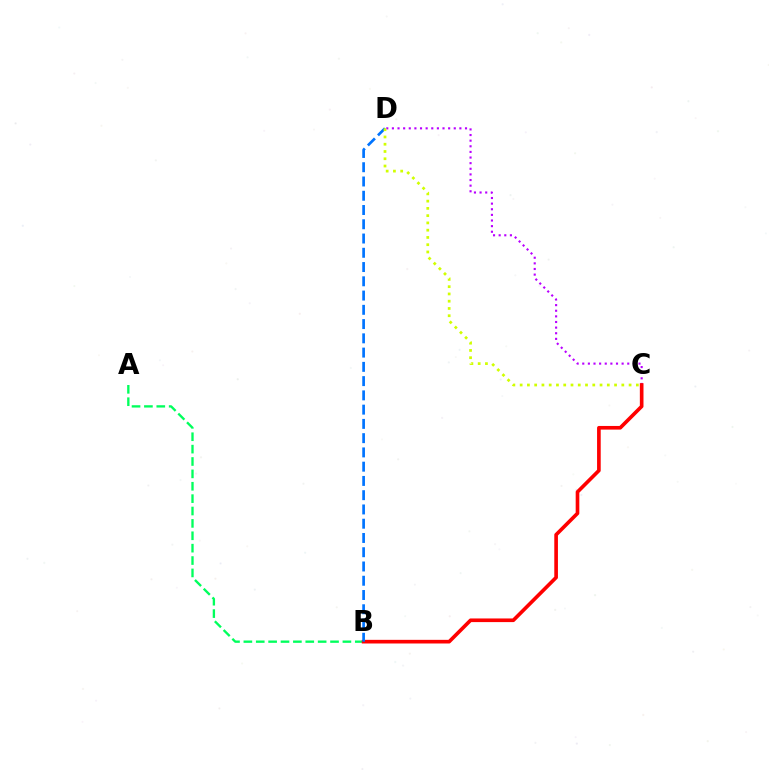{('A', 'B'): [{'color': '#00ff5c', 'line_style': 'dashed', 'thickness': 1.68}], ('C', 'D'): [{'color': '#b900ff', 'line_style': 'dotted', 'thickness': 1.53}, {'color': '#d1ff00', 'line_style': 'dotted', 'thickness': 1.97}], ('B', 'C'): [{'color': '#ff0000', 'line_style': 'solid', 'thickness': 2.62}], ('B', 'D'): [{'color': '#0074ff', 'line_style': 'dashed', 'thickness': 1.94}]}